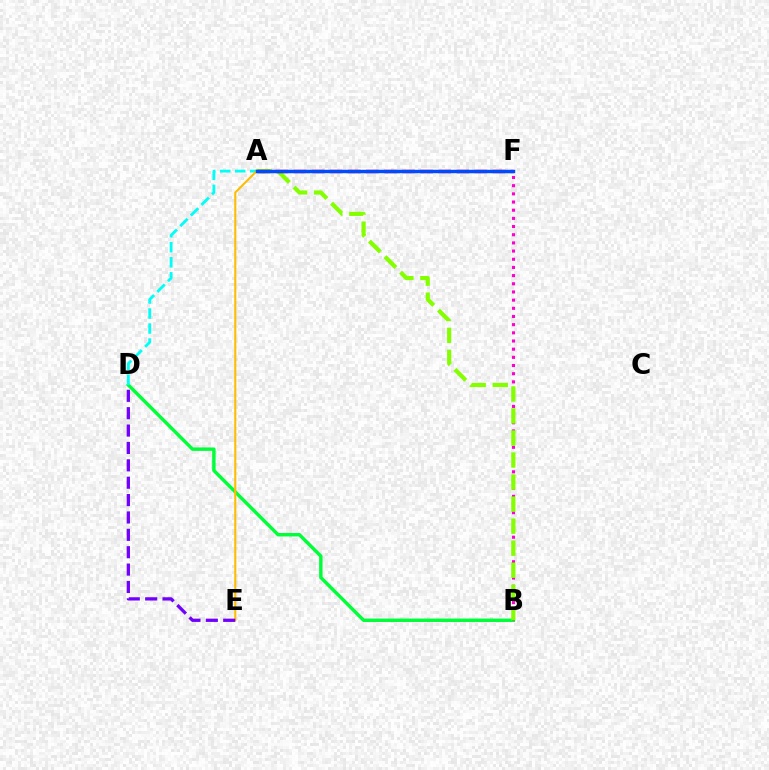{('B', 'D'): [{'color': '#00ff39', 'line_style': 'solid', 'thickness': 2.46}], ('B', 'F'): [{'color': '#ff00cf', 'line_style': 'dotted', 'thickness': 2.22}], ('A', 'B'): [{'color': '#84ff00', 'line_style': 'dashed', 'thickness': 2.99}], ('A', 'F'): [{'color': '#ff0000', 'line_style': 'dashed', 'thickness': 2.46}, {'color': '#004bff', 'line_style': 'solid', 'thickness': 2.47}], ('A', 'D'): [{'color': '#00fff6', 'line_style': 'dashed', 'thickness': 2.04}], ('A', 'E'): [{'color': '#ffbd00', 'line_style': 'solid', 'thickness': 1.51}], ('D', 'E'): [{'color': '#7200ff', 'line_style': 'dashed', 'thickness': 2.36}]}